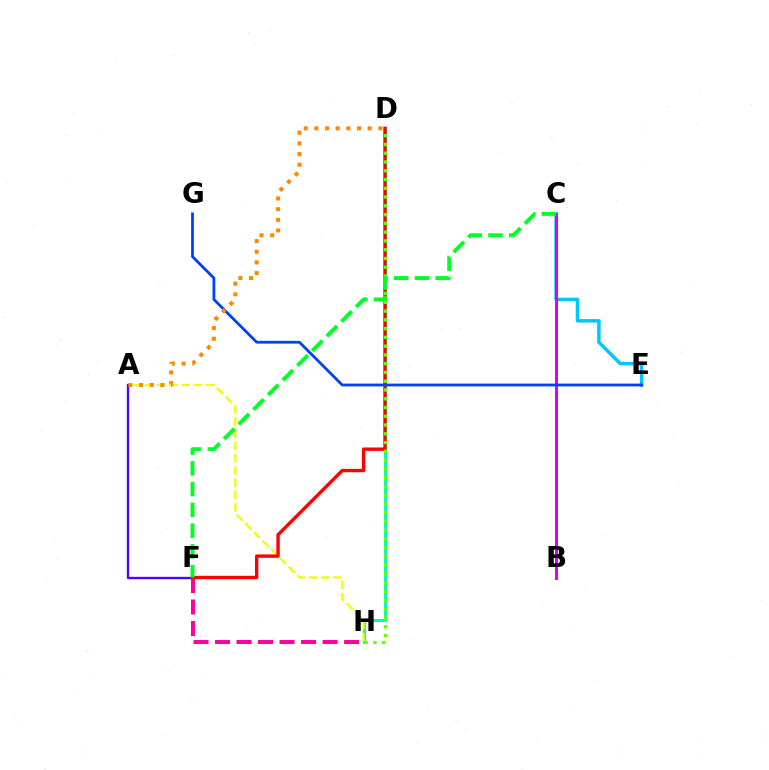{('D', 'H'): [{'color': '#00ffaf', 'line_style': 'solid', 'thickness': 2.22}, {'color': '#66ff00', 'line_style': 'dotted', 'thickness': 2.38}], ('A', 'H'): [{'color': '#eeff00', 'line_style': 'dashed', 'thickness': 1.66}], ('C', 'E'): [{'color': '#00c7ff', 'line_style': 'solid', 'thickness': 2.52}], ('B', 'C'): [{'color': '#d600ff', 'line_style': 'solid', 'thickness': 2.13}], ('F', 'H'): [{'color': '#ff00a0', 'line_style': 'dashed', 'thickness': 2.92}], ('A', 'F'): [{'color': '#4f00ff', 'line_style': 'solid', 'thickness': 1.69}], ('D', 'F'): [{'color': '#ff0000', 'line_style': 'solid', 'thickness': 2.43}], ('E', 'G'): [{'color': '#003fff', 'line_style': 'solid', 'thickness': 2.0}], ('A', 'D'): [{'color': '#ff8800', 'line_style': 'dotted', 'thickness': 2.9}], ('C', 'F'): [{'color': '#00ff27', 'line_style': 'dashed', 'thickness': 2.82}]}